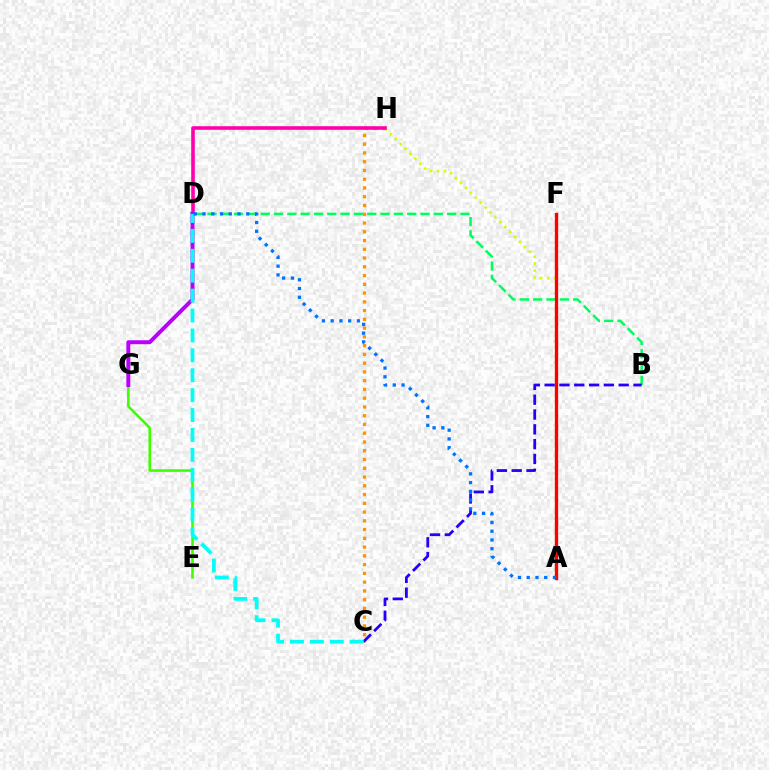{('A', 'H'): [{'color': '#d1ff00', 'line_style': 'dotted', 'thickness': 1.89}], ('B', 'D'): [{'color': '#00ff5c', 'line_style': 'dashed', 'thickness': 1.81}], ('C', 'H'): [{'color': '#ff9400', 'line_style': 'dotted', 'thickness': 2.38}], ('A', 'F'): [{'color': '#ff0000', 'line_style': 'solid', 'thickness': 2.4}], ('B', 'C'): [{'color': '#2500ff', 'line_style': 'dashed', 'thickness': 2.01}], ('D', 'H'): [{'color': '#ff00ac', 'line_style': 'solid', 'thickness': 2.59}], ('E', 'G'): [{'color': '#3dff00', 'line_style': 'solid', 'thickness': 1.85}], ('D', 'G'): [{'color': '#b900ff', 'line_style': 'solid', 'thickness': 2.85}], ('C', 'D'): [{'color': '#00fff6', 'line_style': 'dashed', 'thickness': 2.7}], ('A', 'D'): [{'color': '#0074ff', 'line_style': 'dotted', 'thickness': 2.38}]}